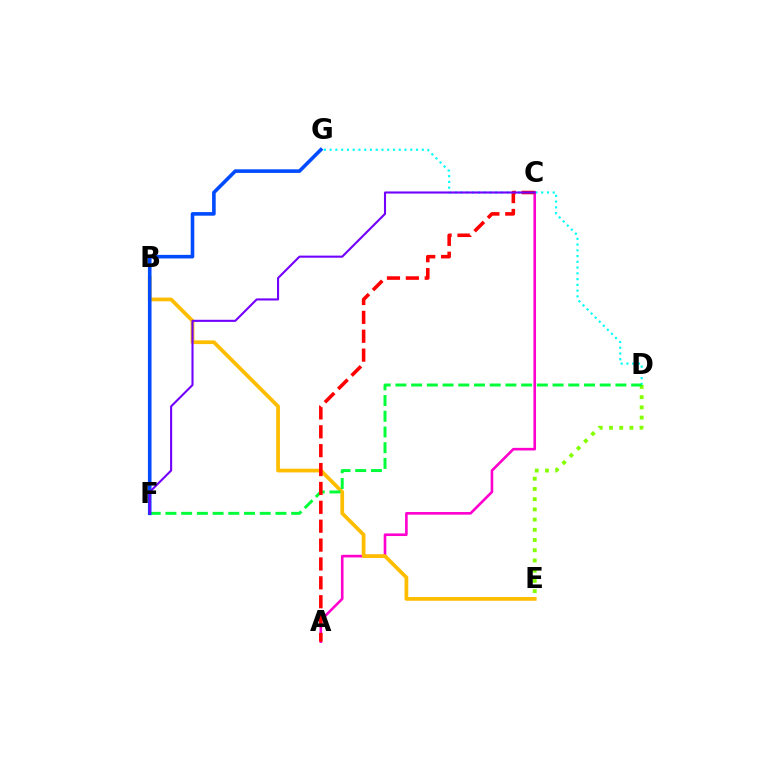{('D', 'G'): [{'color': '#00fff6', 'line_style': 'dotted', 'thickness': 1.56}], ('A', 'C'): [{'color': '#ff00cf', 'line_style': 'solid', 'thickness': 1.88}, {'color': '#ff0000', 'line_style': 'dashed', 'thickness': 2.56}], ('D', 'E'): [{'color': '#84ff00', 'line_style': 'dotted', 'thickness': 2.78}], ('B', 'E'): [{'color': '#ffbd00', 'line_style': 'solid', 'thickness': 2.69}], ('D', 'F'): [{'color': '#00ff39', 'line_style': 'dashed', 'thickness': 2.14}], ('F', 'G'): [{'color': '#004bff', 'line_style': 'solid', 'thickness': 2.59}], ('C', 'F'): [{'color': '#7200ff', 'line_style': 'solid', 'thickness': 1.51}]}